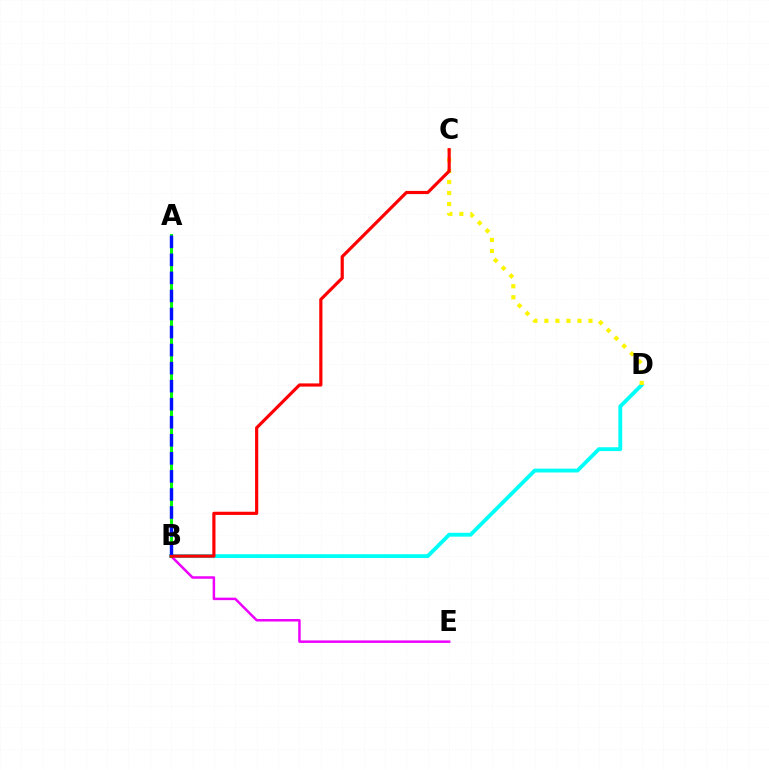{('B', 'D'): [{'color': '#00fff6', 'line_style': 'solid', 'thickness': 2.77}], ('C', 'D'): [{'color': '#fcf500', 'line_style': 'dotted', 'thickness': 3.0}], ('B', 'E'): [{'color': '#ee00ff', 'line_style': 'solid', 'thickness': 1.79}], ('A', 'B'): [{'color': '#08ff00', 'line_style': 'solid', 'thickness': 2.18}, {'color': '#0010ff', 'line_style': 'dashed', 'thickness': 2.45}], ('B', 'C'): [{'color': '#ff0000', 'line_style': 'solid', 'thickness': 2.29}]}